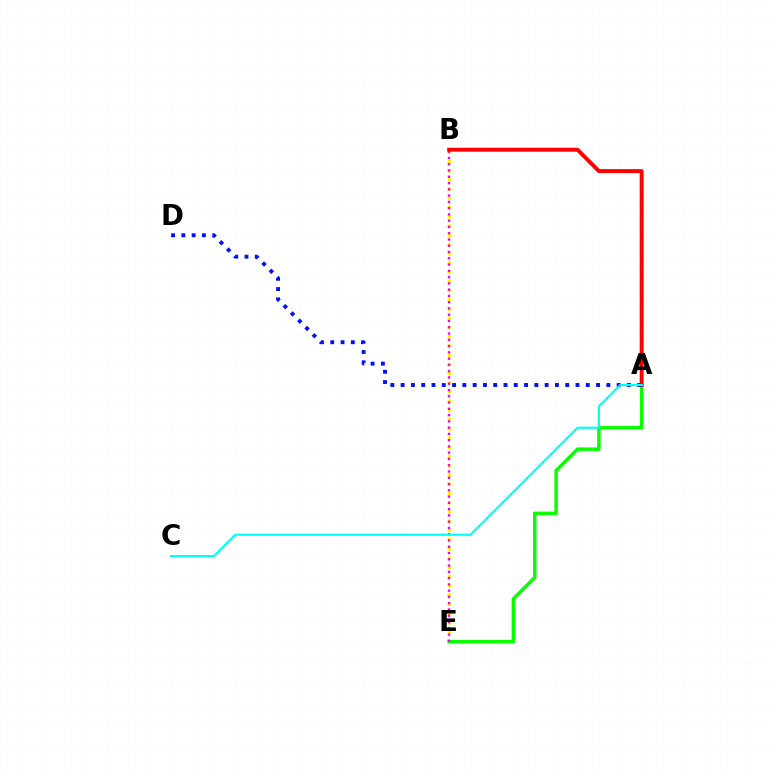{('B', 'E'): [{'color': '#fcf500', 'line_style': 'dotted', 'thickness': 2.51}, {'color': '#ee00ff', 'line_style': 'dotted', 'thickness': 1.7}], ('A', 'E'): [{'color': '#08ff00', 'line_style': 'solid', 'thickness': 2.5}], ('A', 'B'): [{'color': '#ff0000', 'line_style': 'solid', 'thickness': 2.83}], ('A', 'D'): [{'color': '#0010ff', 'line_style': 'dotted', 'thickness': 2.79}], ('A', 'C'): [{'color': '#00fff6', 'line_style': 'solid', 'thickness': 1.56}]}